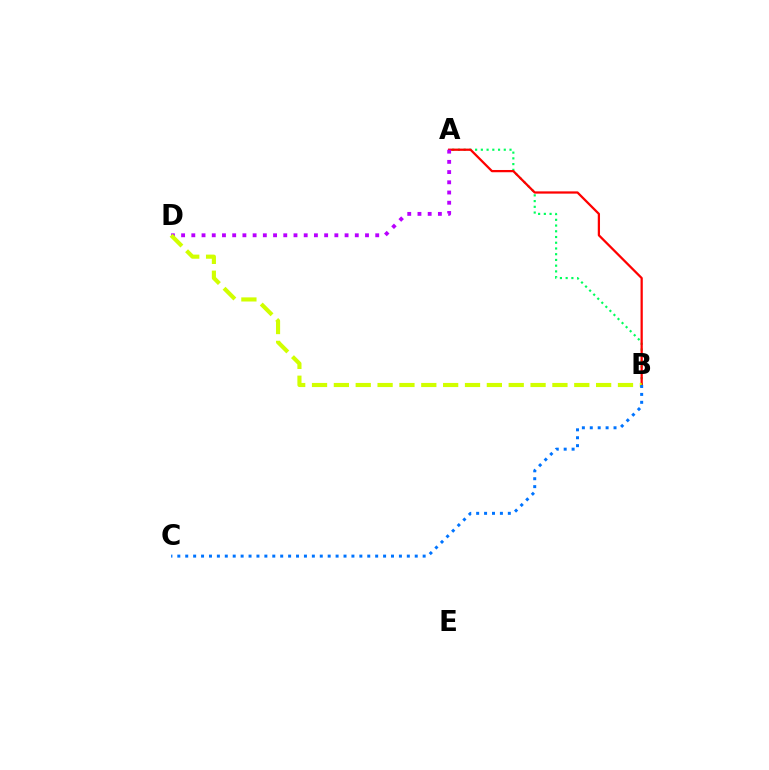{('A', 'B'): [{'color': '#00ff5c', 'line_style': 'dotted', 'thickness': 1.56}, {'color': '#ff0000', 'line_style': 'solid', 'thickness': 1.62}], ('A', 'D'): [{'color': '#b900ff', 'line_style': 'dotted', 'thickness': 2.78}], ('B', 'D'): [{'color': '#d1ff00', 'line_style': 'dashed', 'thickness': 2.97}], ('B', 'C'): [{'color': '#0074ff', 'line_style': 'dotted', 'thickness': 2.15}]}